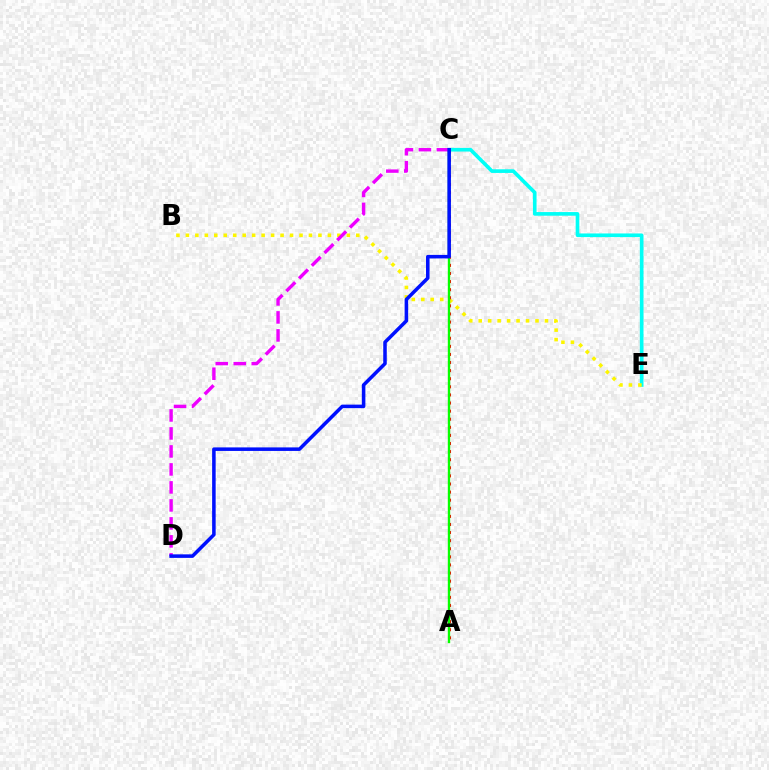{('C', 'E'): [{'color': '#00fff6', 'line_style': 'solid', 'thickness': 2.62}], ('B', 'E'): [{'color': '#fcf500', 'line_style': 'dotted', 'thickness': 2.57}], ('A', 'C'): [{'color': '#ff0000', 'line_style': 'dotted', 'thickness': 2.2}, {'color': '#08ff00', 'line_style': 'solid', 'thickness': 1.7}], ('C', 'D'): [{'color': '#ee00ff', 'line_style': 'dashed', 'thickness': 2.44}, {'color': '#0010ff', 'line_style': 'solid', 'thickness': 2.54}]}